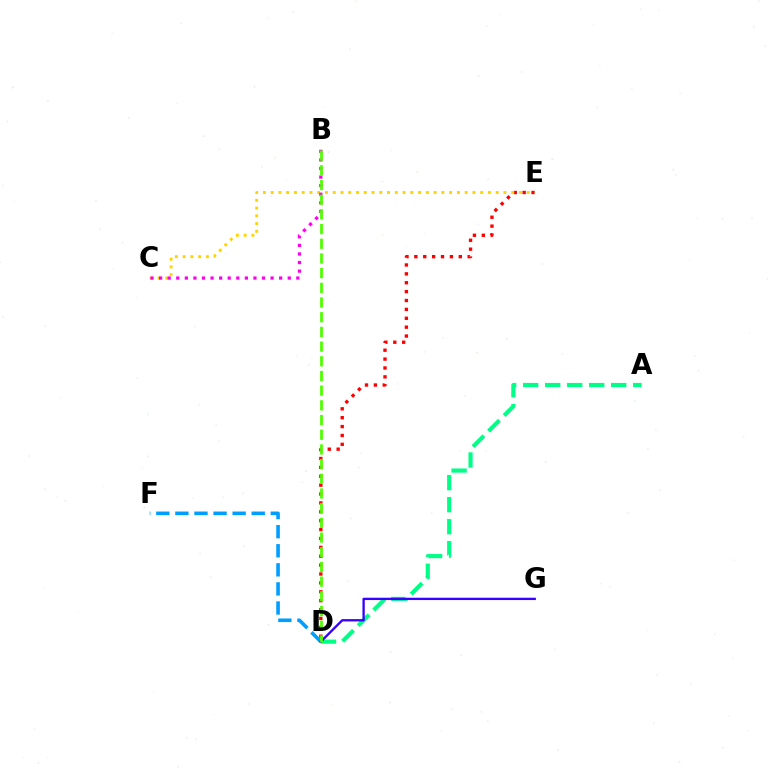{('D', 'E'): [{'color': '#ff0000', 'line_style': 'dotted', 'thickness': 2.41}], ('C', 'E'): [{'color': '#ffd500', 'line_style': 'dotted', 'thickness': 2.11}], ('A', 'D'): [{'color': '#00ff86', 'line_style': 'dashed', 'thickness': 2.99}], ('B', 'C'): [{'color': '#ff00ed', 'line_style': 'dotted', 'thickness': 2.33}], ('D', 'F'): [{'color': '#009eff', 'line_style': 'dashed', 'thickness': 2.59}], ('D', 'G'): [{'color': '#3700ff', 'line_style': 'solid', 'thickness': 1.68}], ('B', 'D'): [{'color': '#4fff00', 'line_style': 'dashed', 'thickness': 2.0}]}